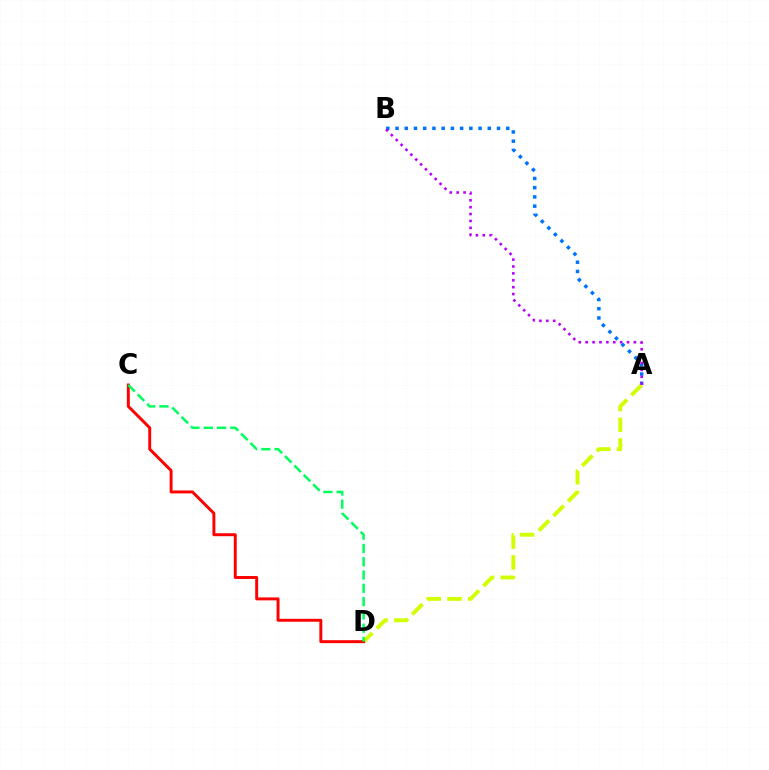{('A', 'B'): [{'color': '#0074ff', 'line_style': 'dotted', 'thickness': 2.51}, {'color': '#b900ff', 'line_style': 'dotted', 'thickness': 1.87}], ('A', 'D'): [{'color': '#d1ff00', 'line_style': 'dashed', 'thickness': 2.81}], ('C', 'D'): [{'color': '#ff0000', 'line_style': 'solid', 'thickness': 2.12}, {'color': '#00ff5c', 'line_style': 'dashed', 'thickness': 1.81}]}